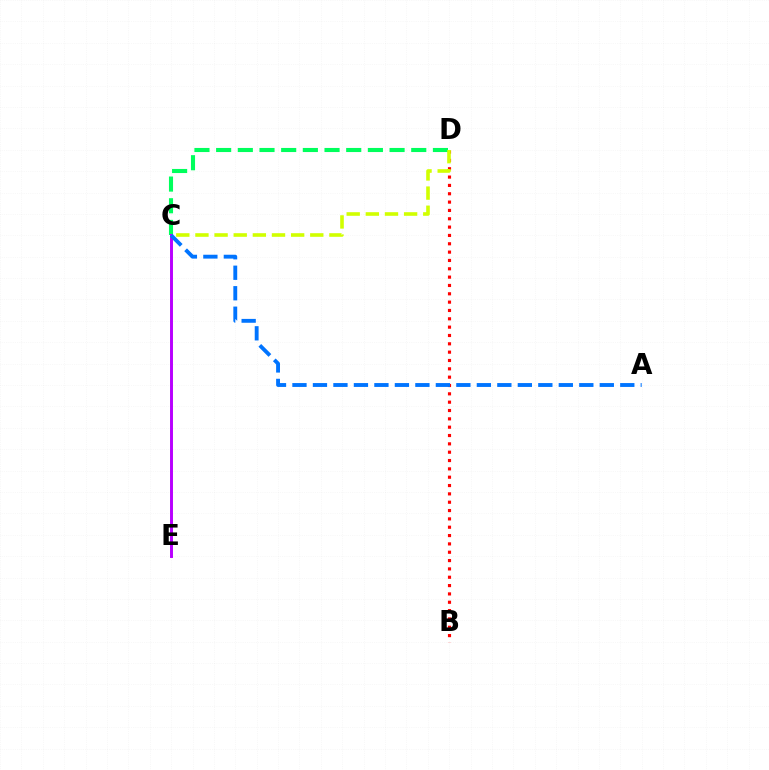{('C', 'D'): [{'color': '#00ff5c', 'line_style': 'dashed', 'thickness': 2.95}, {'color': '#d1ff00', 'line_style': 'dashed', 'thickness': 2.6}], ('B', 'D'): [{'color': '#ff0000', 'line_style': 'dotted', 'thickness': 2.27}], ('C', 'E'): [{'color': '#b900ff', 'line_style': 'solid', 'thickness': 2.12}], ('A', 'C'): [{'color': '#0074ff', 'line_style': 'dashed', 'thickness': 2.78}]}